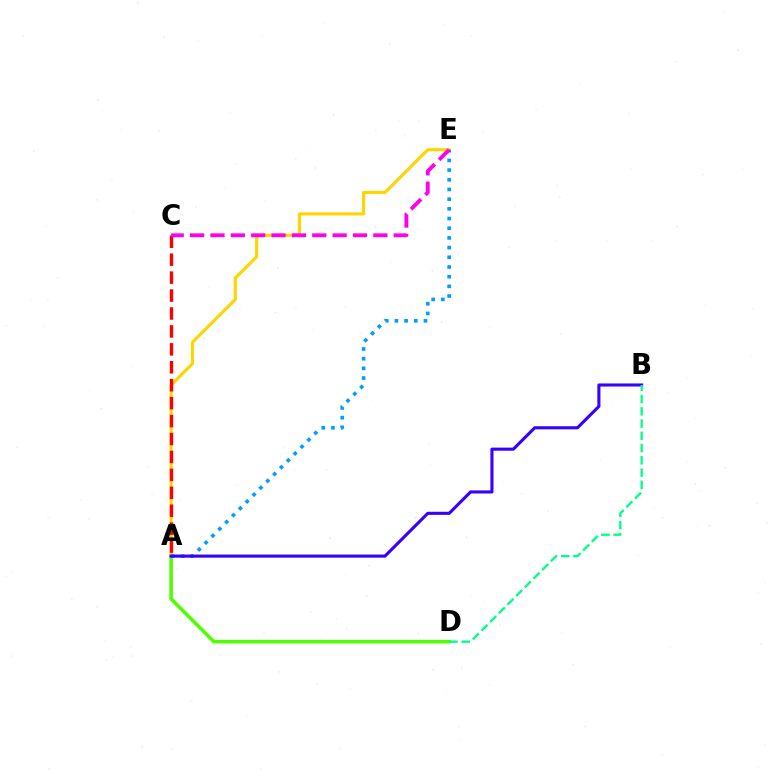{('A', 'D'): [{'color': '#4fff00', 'line_style': 'solid', 'thickness': 2.57}], ('A', 'E'): [{'color': '#ffd500', 'line_style': 'solid', 'thickness': 2.26}, {'color': '#009eff', 'line_style': 'dotted', 'thickness': 2.63}], ('A', 'C'): [{'color': '#ff0000', 'line_style': 'dashed', 'thickness': 2.44}], ('A', 'B'): [{'color': '#3700ff', 'line_style': 'solid', 'thickness': 2.23}], ('B', 'D'): [{'color': '#00ff86', 'line_style': 'dashed', 'thickness': 1.67}], ('C', 'E'): [{'color': '#ff00ed', 'line_style': 'dashed', 'thickness': 2.77}]}